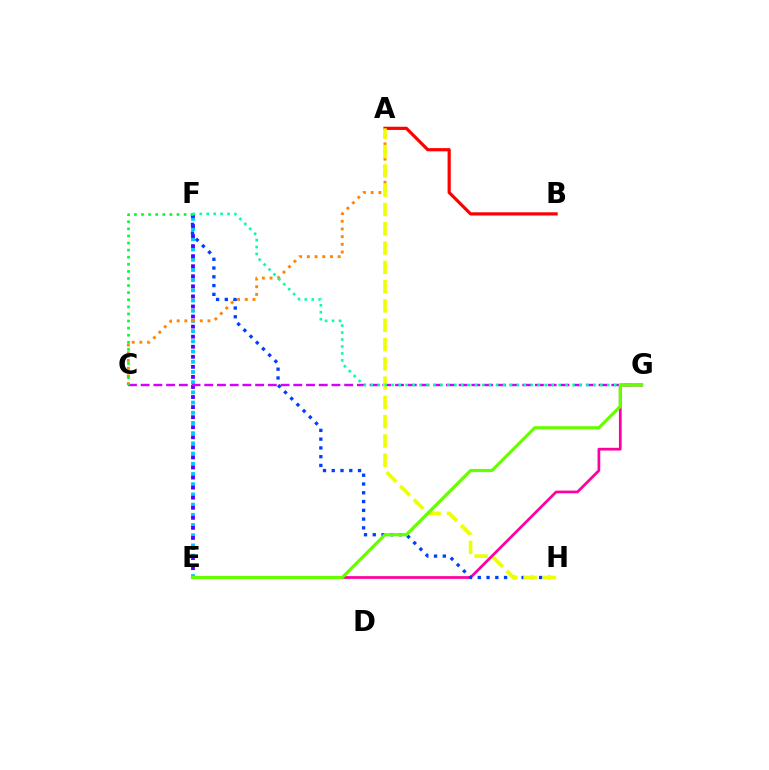{('E', 'G'): [{'color': '#ff00a0', 'line_style': 'solid', 'thickness': 1.97}, {'color': '#66ff00', 'line_style': 'solid', 'thickness': 2.3}], ('E', 'F'): [{'color': '#00c7ff', 'line_style': 'dotted', 'thickness': 2.77}, {'color': '#4f00ff', 'line_style': 'dotted', 'thickness': 2.73}], ('C', 'G'): [{'color': '#d600ff', 'line_style': 'dashed', 'thickness': 1.73}], ('A', 'C'): [{'color': '#ff8800', 'line_style': 'dotted', 'thickness': 2.09}], ('F', 'H'): [{'color': '#003fff', 'line_style': 'dotted', 'thickness': 2.38}], ('C', 'F'): [{'color': '#00ff27', 'line_style': 'dotted', 'thickness': 1.93}], ('A', 'B'): [{'color': '#ff0000', 'line_style': 'solid', 'thickness': 2.3}], ('A', 'H'): [{'color': '#eeff00', 'line_style': 'dashed', 'thickness': 2.62}], ('F', 'G'): [{'color': '#00ffaf', 'line_style': 'dotted', 'thickness': 1.89}]}